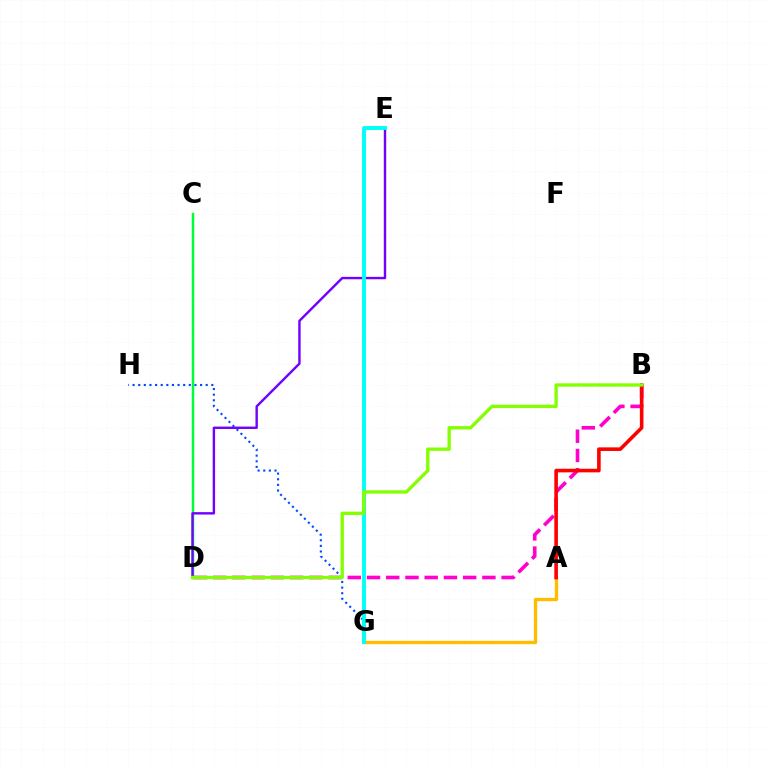{('A', 'G'): [{'color': '#ffbd00', 'line_style': 'solid', 'thickness': 2.41}], ('B', 'D'): [{'color': '#ff00cf', 'line_style': 'dashed', 'thickness': 2.61}, {'color': '#84ff00', 'line_style': 'solid', 'thickness': 2.4}], ('G', 'H'): [{'color': '#004bff', 'line_style': 'dotted', 'thickness': 1.53}], ('C', 'D'): [{'color': '#00ff39', 'line_style': 'solid', 'thickness': 1.79}], ('D', 'E'): [{'color': '#7200ff', 'line_style': 'solid', 'thickness': 1.73}], ('E', 'G'): [{'color': '#00fff6', 'line_style': 'solid', 'thickness': 2.8}], ('A', 'B'): [{'color': '#ff0000', 'line_style': 'solid', 'thickness': 2.6}]}